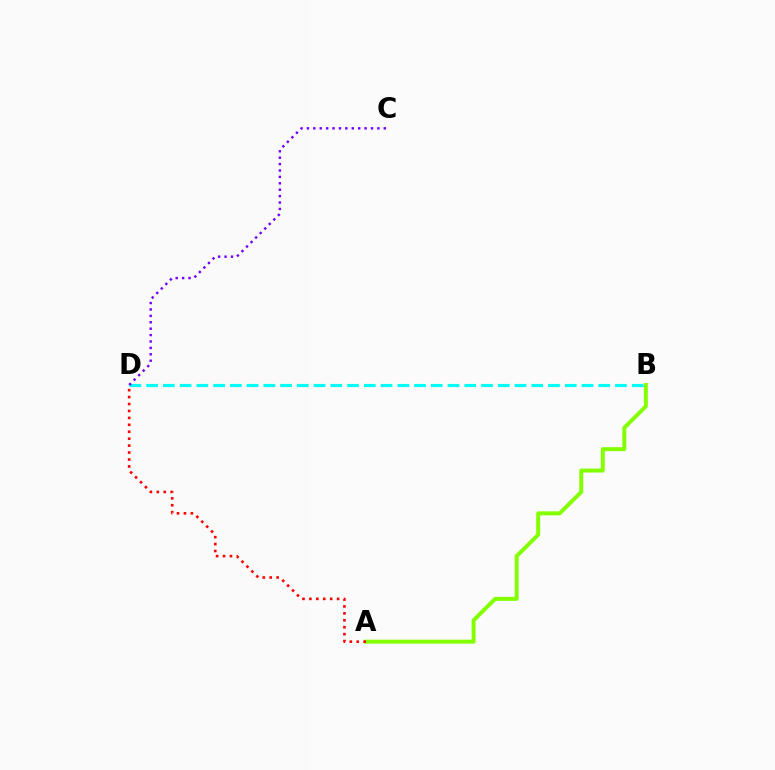{('A', 'B'): [{'color': '#84ff00', 'line_style': 'solid', 'thickness': 2.86}], ('B', 'D'): [{'color': '#00fff6', 'line_style': 'dashed', 'thickness': 2.27}], ('A', 'D'): [{'color': '#ff0000', 'line_style': 'dotted', 'thickness': 1.88}], ('C', 'D'): [{'color': '#7200ff', 'line_style': 'dotted', 'thickness': 1.74}]}